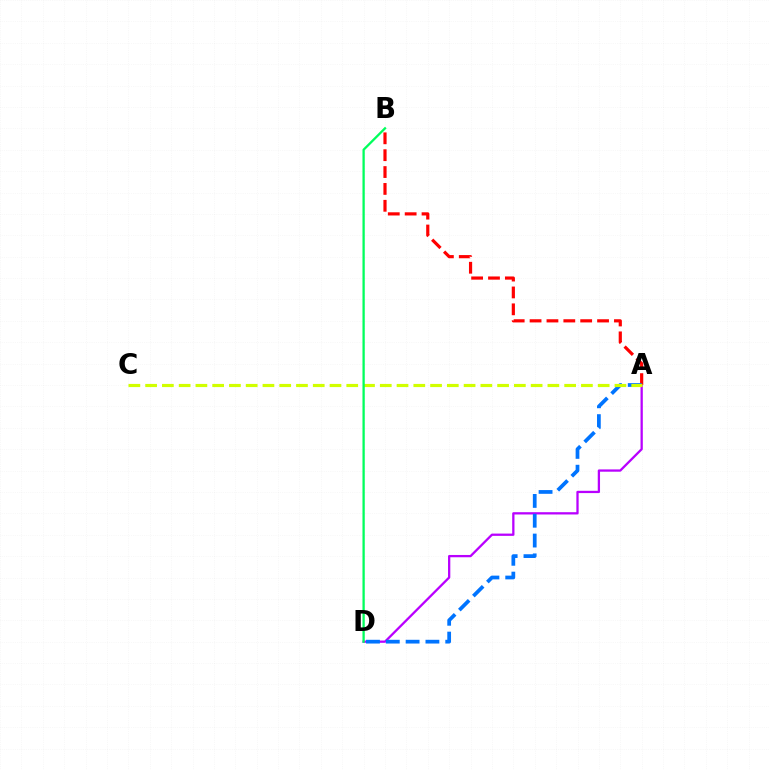{('A', 'D'): [{'color': '#b900ff', 'line_style': 'solid', 'thickness': 1.64}, {'color': '#0074ff', 'line_style': 'dashed', 'thickness': 2.69}], ('A', 'B'): [{'color': '#ff0000', 'line_style': 'dashed', 'thickness': 2.29}], ('A', 'C'): [{'color': '#d1ff00', 'line_style': 'dashed', 'thickness': 2.28}], ('B', 'D'): [{'color': '#00ff5c', 'line_style': 'solid', 'thickness': 1.65}]}